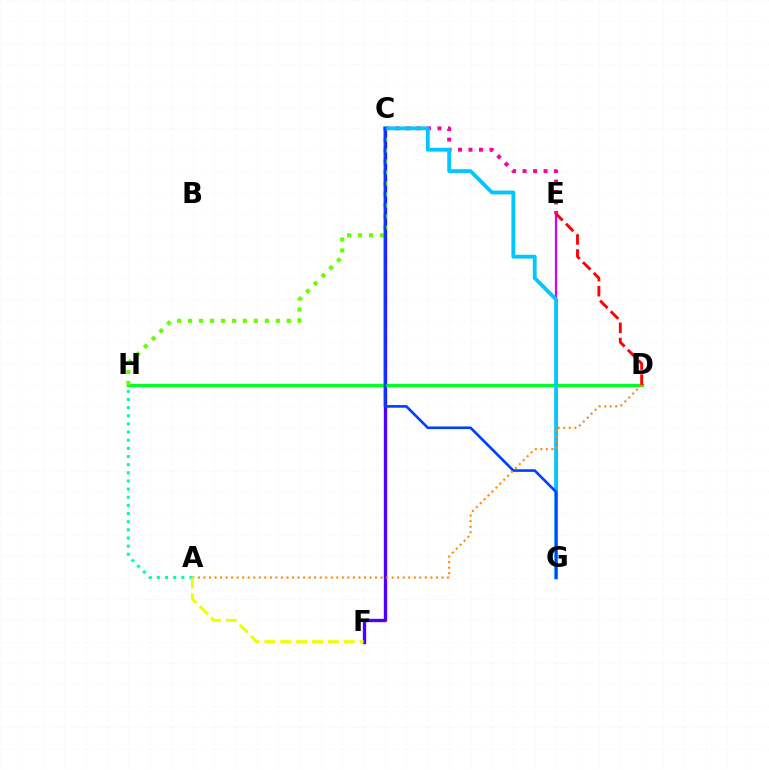{('C', 'F'): [{'color': '#4f00ff', 'line_style': 'solid', 'thickness': 2.41}], ('C', 'E'): [{'color': '#ff00a0', 'line_style': 'dotted', 'thickness': 2.85}], ('A', 'H'): [{'color': '#00ffaf', 'line_style': 'dotted', 'thickness': 2.21}], ('D', 'H'): [{'color': '#00ff27', 'line_style': 'solid', 'thickness': 2.39}], ('C', 'H'): [{'color': '#66ff00', 'line_style': 'dotted', 'thickness': 2.98}], ('E', 'G'): [{'color': '#d600ff', 'line_style': 'solid', 'thickness': 1.63}], ('C', 'G'): [{'color': '#00c7ff', 'line_style': 'solid', 'thickness': 2.75}, {'color': '#003fff', 'line_style': 'solid', 'thickness': 1.9}], ('D', 'E'): [{'color': '#ff0000', 'line_style': 'dashed', 'thickness': 2.06}], ('A', 'D'): [{'color': '#ff8800', 'line_style': 'dotted', 'thickness': 1.5}], ('A', 'F'): [{'color': '#eeff00', 'line_style': 'dashed', 'thickness': 2.15}]}